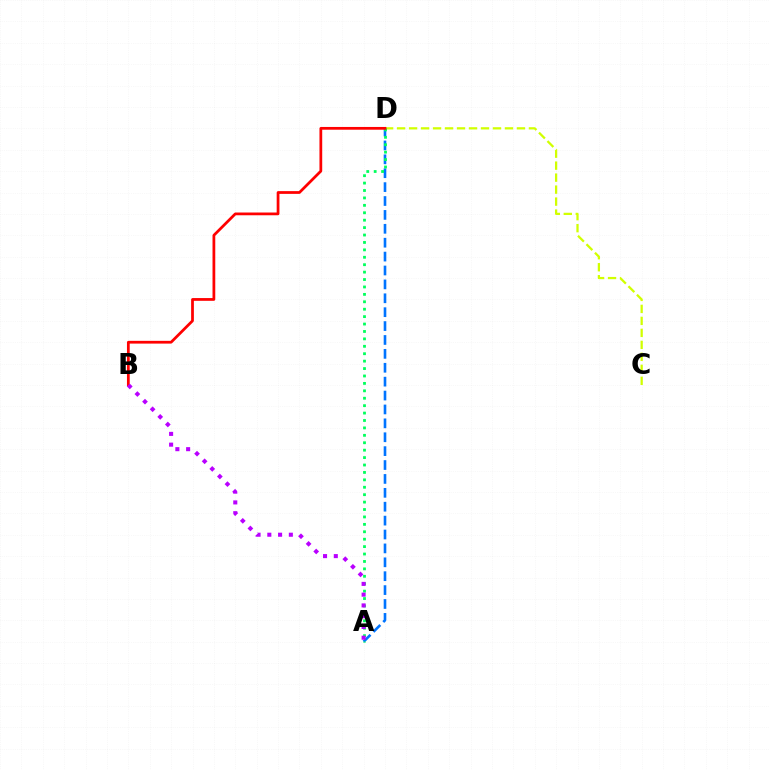{('C', 'D'): [{'color': '#d1ff00', 'line_style': 'dashed', 'thickness': 1.63}], ('A', 'D'): [{'color': '#0074ff', 'line_style': 'dashed', 'thickness': 1.89}, {'color': '#00ff5c', 'line_style': 'dotted', 'thickness': 2.02}], ('B', 'D'): [{'color': '#ff0000', 'line_style': 'solid', 'thickness': 1.98}], ('A', 'B'): [{'color': '#b900ff', 'line_style': 'dotted', 'thickness': 2.92}]}